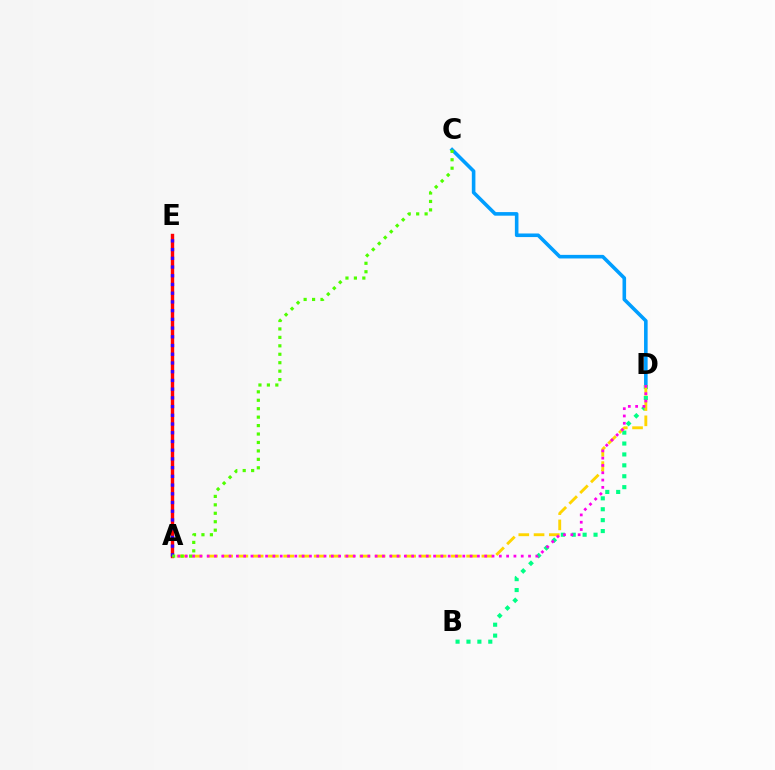{('C', 'D'): [{'color': '#009eff', 'line_style': 'solid', 'thickness': 2.58}], ('B', 'D'): [{'color': '#00ff86', 'line_style': 'dotted', 'thickness': 2.96}], ('A', 'E'): [{'color': '#ff0000', 'line_style': 'solid', 'thickness': 2.45}, {'color': '#3700ff', 'line_style': 'dotted', 'thickness': 2.37}], ('A', 'D'): [{'color': '#ffd500', 'line_style': 'dashed', 'thickness': 2.07}, {'color': '#ff00ed', 'line_style': 'dotted', 'thickness': 1.98}], ('A', 'C'): [{'color': '#4fff00', 'line_style': 'dotted', 'thickness': 2.29}]}